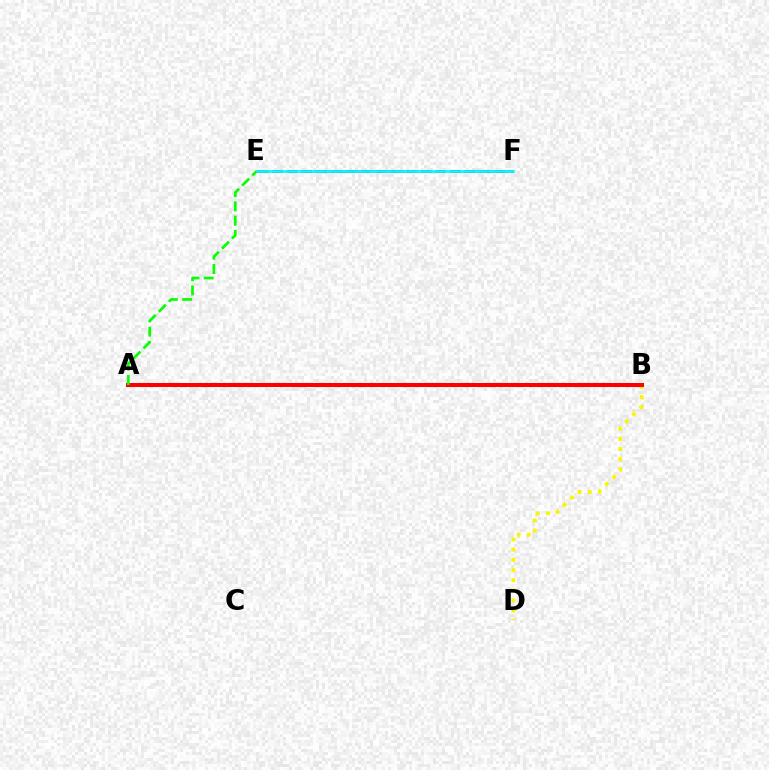{('E', 'F'): [{'color': '#0010ff', 'line_style': 'dashed', 'thickness': 2.01}, {'color': '#ee00ff', 'line_style': 'dashed', 'thickness': 1.84}, {'color': '#00fff6', 'line_style': 'solid', 'thickness': 1.91}], ('B', 'D'): [{'color': '#fcf500', 'line_style': 'dotted', 'thickness': 2.76}], ('A', 'B'): [{'color': '#ff0000', 'line_style': 'solid', 'thickness': 2.91}], ('A', 'E'): [{'color': '#08ff00', 'line_style': 'dashed', 'thickness': 1.94}]}